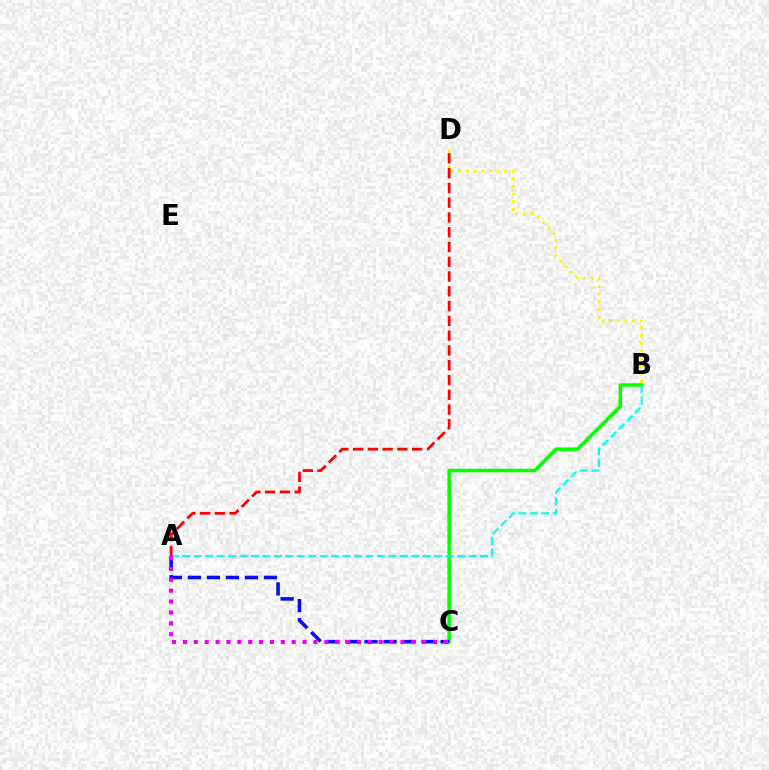{('B', 'C'): [{'color': '#08ff00', 'line_style': 'solid', 'thickness': 2.54}], ('A', 'C'): [{'color': '#0010ff', 'line_style': 'dashed', 'thickness': 2.58}, {'color': '#ee00ff', 'line_style': 'dotted', 'thickness': 2.96}], ('A', 'B'): [{'color': '#00fff6', 'line_style': 'dashed', 'thickness': 1.55}], ('B', 'D'): [{'color': '#fcf500', 'line_style': 'dotted', 'thickness': 2.08}], ('A', 'D'): [{'color': '#ff0000', 'line_style': 'dashed', 'thickness': 2.01}]}